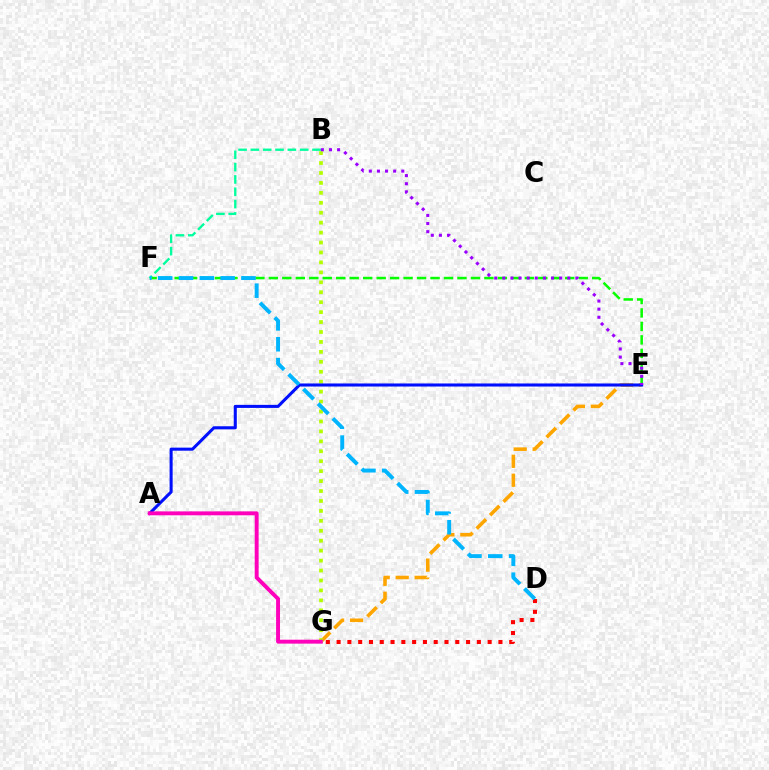{('E', 'F'): [{'color': '#08ff00', 'line_style': 'dashed', 'thickness': 1.83}], ('D', 'G'): [{'color': '#ff0000', 'line_style': 'dotted', 'thickness': 2.93}], ('E', 'G'): [{'color': '#ffa500', 'line_style': 'dashed', 'thickness': 2.58}], ('B', 'G'): [{'color': '#b3ff00', 'line_style': 'dotted', 'thickness': 2.7}], ('B', 'F'): [{'color': '#00ff9d', 'line_style': 'dashed', 'thickness': 1.67}], ('A', 'E'): [{'color': '#0010ff', 'line_style': 'solid', 'thickness': 2.2}], ('A', 'G'): [{'color': '#ff00bd', 'line_style': 'solid', 'thickness': 2.82}], ('D', 'F'): [{'color': '#00b5ff', 'line_style': 'dashed', 'thickness': 2.83}], ('B', 'E'): [{'color': '#9b00ff', 'line_style': 'dotted', 'thickness': 2.2}]}